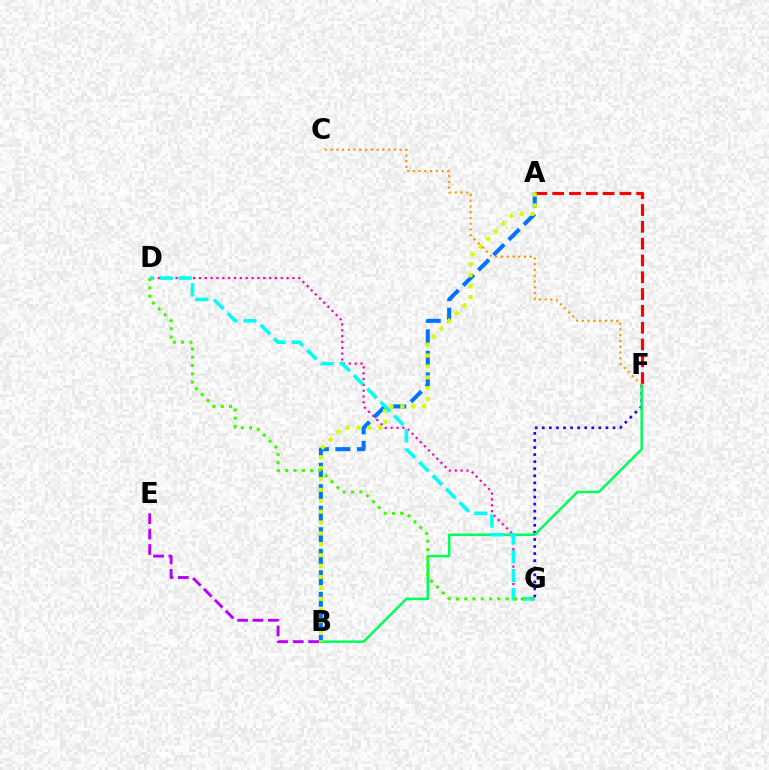{('D', 'G'): [{'color': '#ff00ac', 'line_style': 'dotted', 'thickness': 1.59}, {'color': '#00fff6', 'line_style': 'dashed', 'thickness': 2.58}, {'color': '#3dff00', 'line_style': 'dotted', 'thickness': 2.25}], ('A', 'B'): [{'color': '#0074ff', 'line_style': 'dashed', 'thickness': 2.92}, {'color': '#d1ff00', 'line_style': 'dotted', 'thickness': 2.96}], ('A', 'F'): [{'color': '#ff0000', 'line_style': 'dashed', 'thickness': 2.28}], ('F', 'G'): [{'color': '#2500ff', 'line_style': 'dotted', 'thickness': 1.92}], ('B', 'F'): [{'color': '#00ff5c', 'line_style': 'solid', 'thickness': 1.82}], ('C', 'F'): [{'color': '#ff9400', 'line_style': 'dotted', 'thickness': 1.56}], ('B', 'E'): [{'color': '#b900ff', 'line_style': 'dashed', 'thickness': 2.09}]}